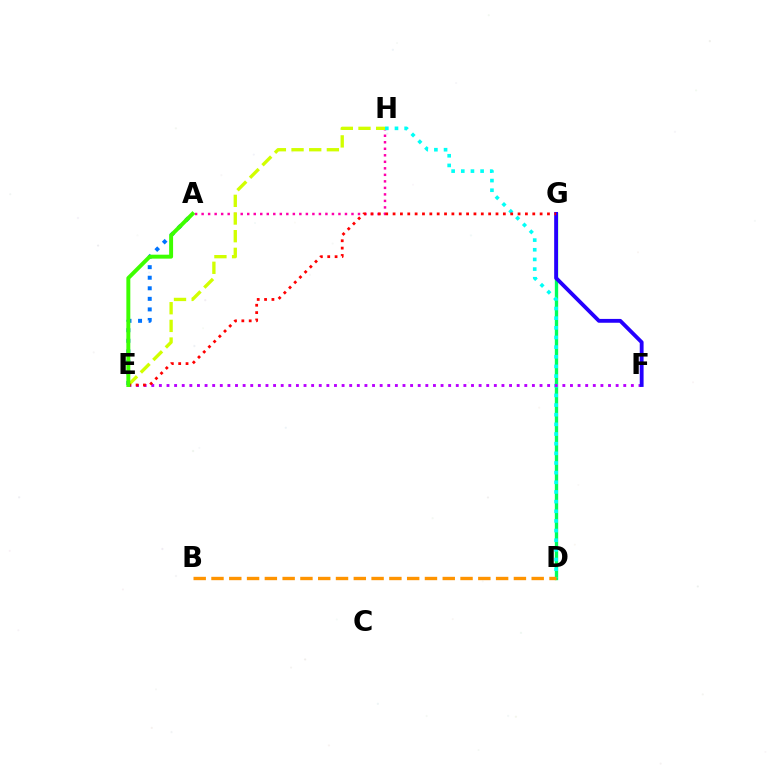{('A', 'H'): [{'color': '#ff00ac', 'line_style': 'dotted', 'thickness': 1.77}], ('D', 'G'): [{'color': '#00ff5c', 'line_style': 'solid', 'thickness': 2.42}], ('A', 'E'): [{'color': '#0074ff', 'line_style': 'dotted', 'thickness': 2.87}, {'color': '#3dff00', 'line_style': 'solid', 'thickness': 2.84}], ('D', 'H'): [{'color': '#00fff6', 'line_style': 'dotted', 'thickness': 2.62}], ('E', 'F'): [{'color': '#b900ff', 'line_style': 'dotted', 'thickness': 2.07}], ('E', 'H'): [{'color': '#d1ff00', 'line_style': 'dashed', 'thickness': 2.4}], ('B', 'D'): [{'color': '#ff9400', 'line_style': 'dashed', 'thickness': 2.42}], ('F', 'G'): [{'color': '#2500ff', 'line_style': 'solid', 'thickness': 2.77}], ('E', 'G'): [{'color': '#ff0000', 'line_style': 'dotted', 'thickness': 2.0}]}